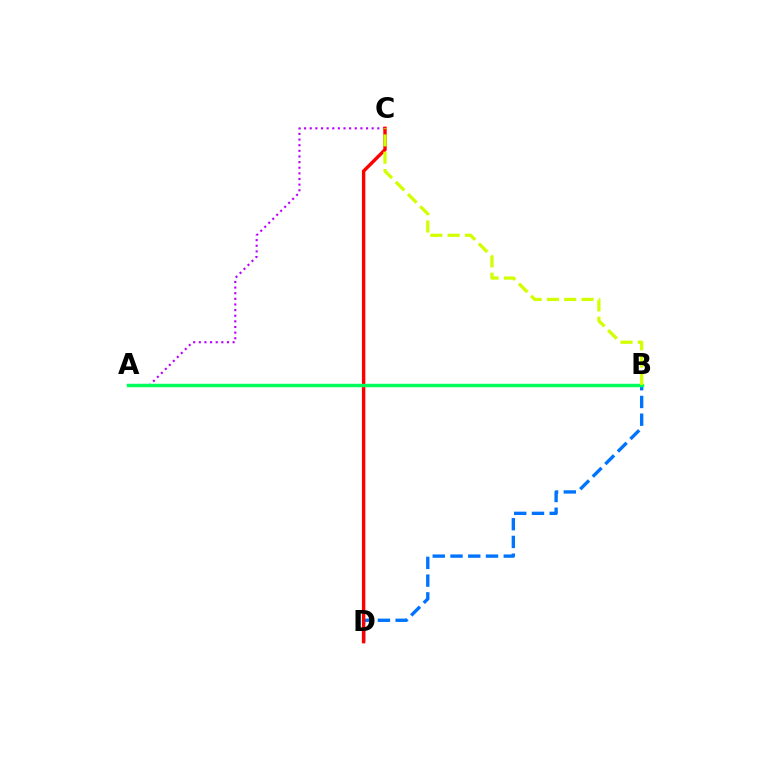{('B', 'D'): [{'color': '#0074ff', 'line_style': 'dashed', 'thickness': 2.41}], ('A', 'C'): [{'color': '#b900ff', 'line_style': 'dotted', 'thickness': 1.53}], ('C', 'D'): [{'color': '#ff0000', 'line_style': 'solid', 'thickness': 2.45}], ('A', 'B'): [{'color': '#00ff5c', 'line_style': 'solid', 'thickness': 2.47}], ('B', 'C'): [{'color': '#d1ff00', 'line_style': 'dashed', 'thickness': 2.35}]}